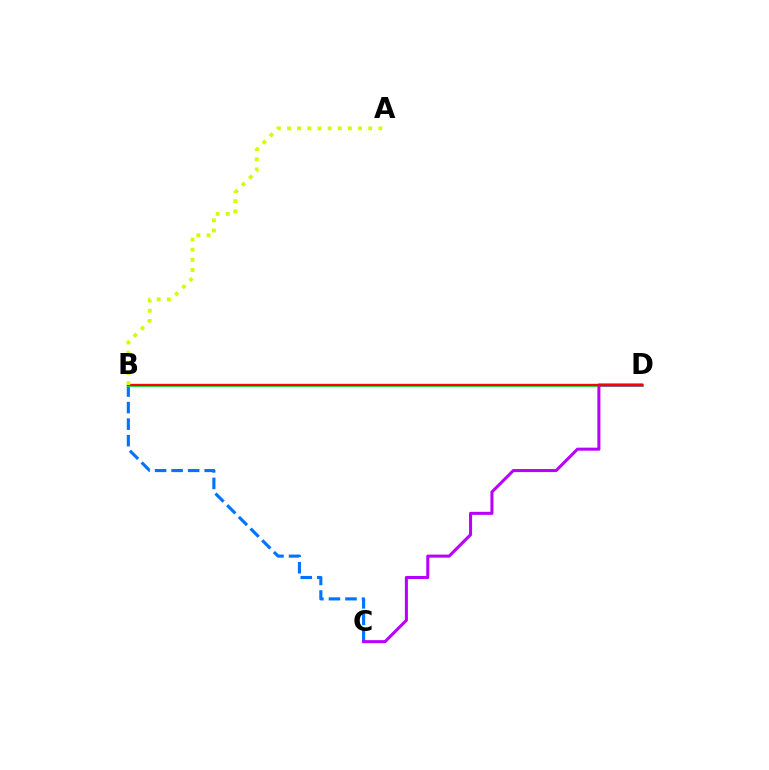{('B', 'C'): [{'color': '#0074ff', 'line_style': 'dashed', 'thickness': 2.25}], ('B', 'D'): [{'color': '#00ff5c', 'line_style': 'solid', 'thickness': 2.18}, {'color': '#ff0000', 'line_style': 'solid', 'thickness': 1.68}], ('C', 'D'): [{'color': '#b900ff', 'line_style': 'solid', 'thickness': 2.19}], ('A', 'B'): [{'color': '#d1ff00', 'line_style': 'dotted', 'thickness': 2.76}]}